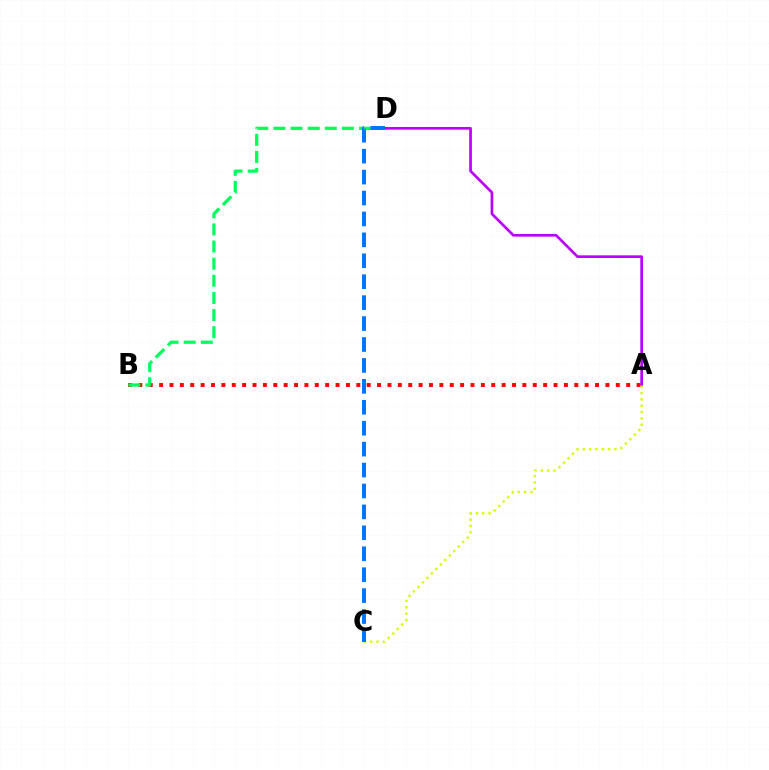{('A', 'B'): [{'color': '#ff0000', 'line_style': 'dotted', 'thickness': 2.82}], ('A', 'D'): [{'color': '#b900ff', 'line_style': 'solid', 'thickness': 1.93}], ('B', 'D'): [{'color': '#00ff5c', 'line_style': 'dashed', 'thickness': 2.33}], ('A', 'C'): [{'color': '#d1ff00', 'line_style': 'dotted', 'thickness': 1.72}], ('C', 'D'): [{'color': '#0074ff', 'line_style': 'dashed', 'thickness': 2.84}]}